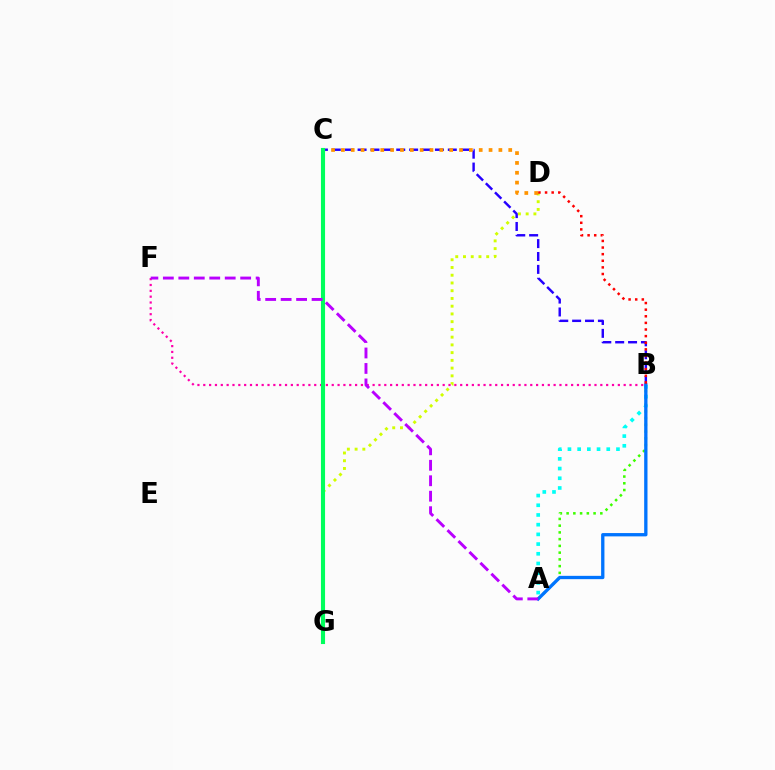{('B', 'C'): [{'color': '#2500ff', 'line_style': 'dashed', 'thickness': 1.75}], ('D', 'G'): [{'color': '#d1ff00', 'line_style': 'dotted', 'thickness': 2.1}], ('A', 'B'): [{'color': '#3dff00', 'line_style': 'dotted', 'thickness': 1.83}, {'color': '#00fff6', 'line_style': 'dotted', 'thickness': 2.64}, {'color': '#0074ff', 'line_style': 'solid', 'thickness': 2.39}], ('B', 'F'): [{'color': '#ff00ac', 'line_style': 'dotted', 'thickness': 1.59}], ('C', 'D'): [{'color': '#ff9400', 'line_style': 'dotted', 'thickness': 2.67}], ('C', 'G'): [{'color': '#00ff5c', 'line_style': 'solid', 'thickness': 2.96}], ('B', 'D'): [{'color': '#ff0000', 'line_style': 'dotted', 'thickness': 1.8}], ('A', 'F'): [{'color': '#b900ff', 'line_style': 'dashed', 'thickness': 2.1}]}